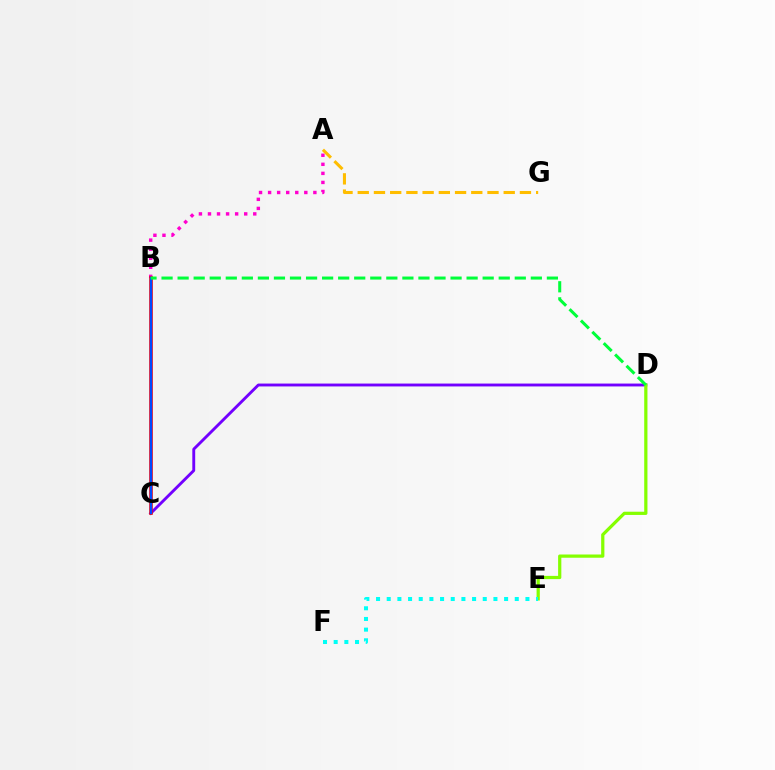{('C', 'D'): [{'color': '#7200ff', 'line_style': 'solid', 'thickness': 2.07}], ('A', 'B'): [{'color': '#ff00cf', 'line_style': 'dotted', 'thickness': 2.46}], ('D', 'E'): [{'color': '#84ff00', 'line_style': 'solid', 'thickness': 2.32}], ('B', 'C'): [{'color': '#ff0000', 'line_style': 'solid', 'thickness': 2.58}, {'color': '#004bff', 'line_style': 'solid', 'thickness': 1.71}], ('A', 'G'): [{'color': '#ffbd00', 'line_style': 'dashed', 'thickness': 2.2}], ('E', 'F'): [{'color': '#00fff6', 'line_style': 'dotted', 'thickness': 2.9}], ('B', 'D'): [{'color': '#00ff39', 'line_style': 'dashed', 'thickness': 2.18}]}